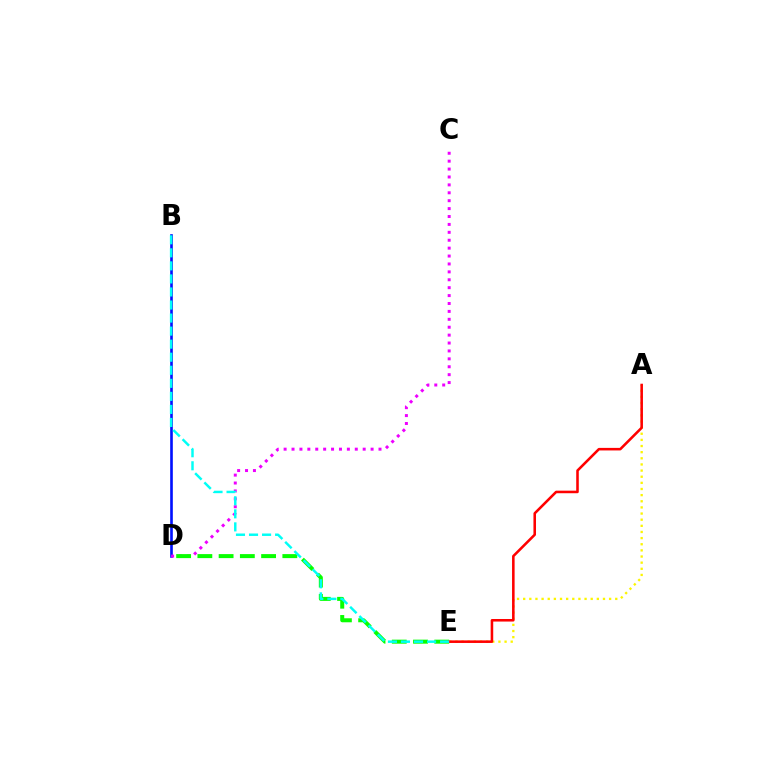{('A', 'E'): [{'color': '#fcf500', 'line_style': 'dotted', 'thickness': 1.67}, {'color': '#ff0000', 'line_style': 'solid', 'thickness': 1.84}], ('B', 'D'): [{'color': '#0010ff', 'line_style': 'solid', 'thickness': 1.89}], ('C', 'D'): [{'color': '#ee00ff', 'line_style': 'dotted', 'thickness': 2.15}], ('D', 'E'): [{'color': '#08ff00', 'line_style': 'dashed', 'thickness': 2.89}], ('B', 'E'): [{'color': '#00fff6', 'line_style': 'dashed', 'thickness': 1.77}]}